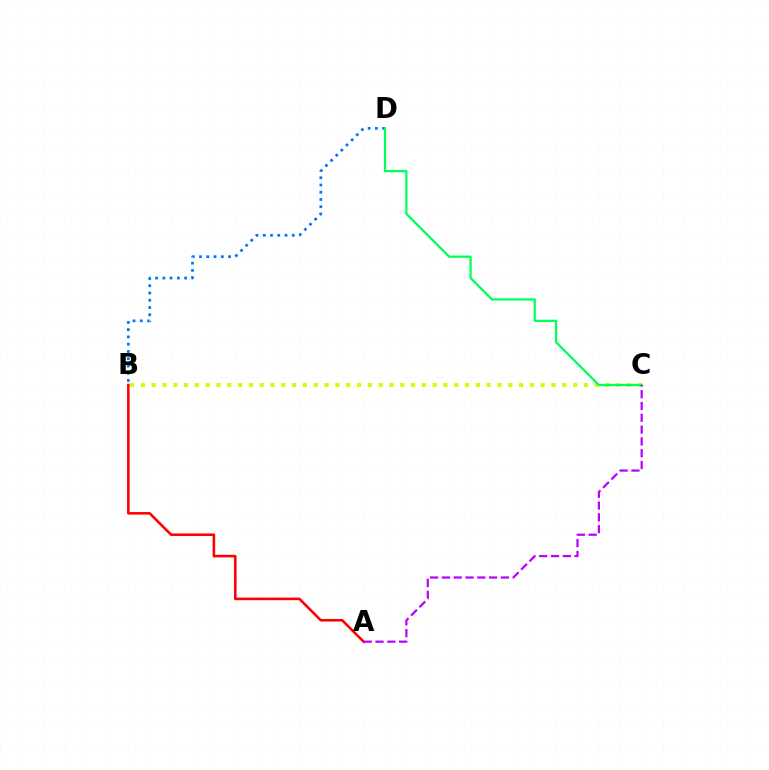{('B', 'C'): [{'color': '#d1ff00', 'line_style': 'dotted', 'thickness': 2.94}], ('B', 'D'): [{'color': '#0074ff', 'line_style': 'dotted', 'thickness': 1.97}], ('A', 'B'): [{'color': '#ff0000', 'line_style': 'solid', 'thickness': 1.86}], ('C', 'D'): [{'color': '#00ff5c', 'line_style': 'solid', 'thickness': 1.62}], ('A', 'C'): [{'color': '#b900ff', 'line_style': 'dashed', 'thickness': 1.6}]}